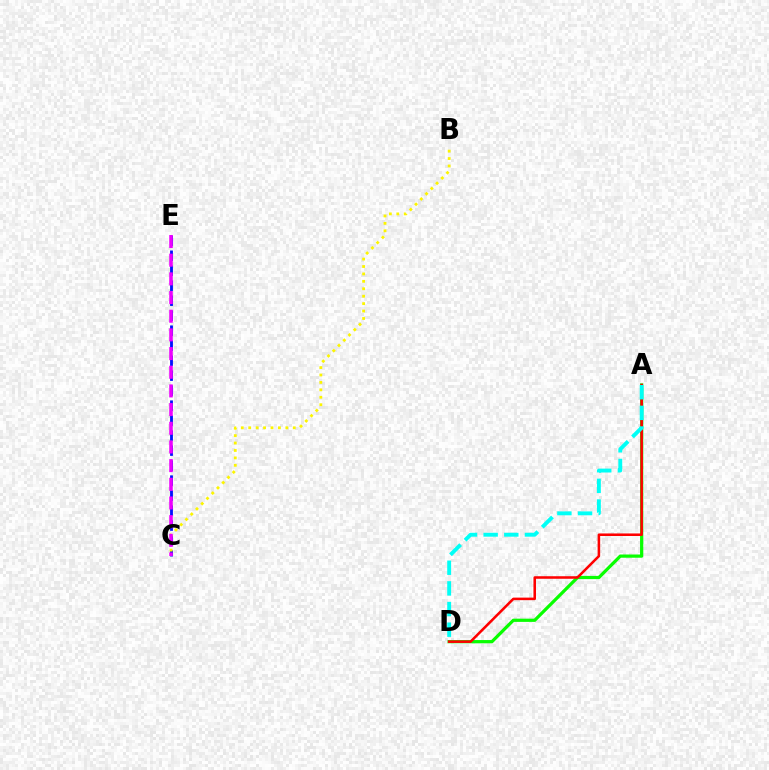{('A', 'D'): [{'color': '#08ff00', 'line_style': 'solid', 'thickness': 2.32}, {'color': '#ff0000', 'line_style': 'solid', 'thickness': 1.84}, {'color': '#00fff6', 'line_style': 'dashed', 'thickness': 2.81}], ('C', 'E'): [{'color': '#0010ff', 'line_style': 'dashed', 'thickness': 2.04}, {'color': '#ee00ff', 'line_style': 'dashed', 'thickness': 2.54}], ('B', 'C'): [{'color': '#fcf500', 'line_style': 'dotted', 'thickness': 2.02}]}